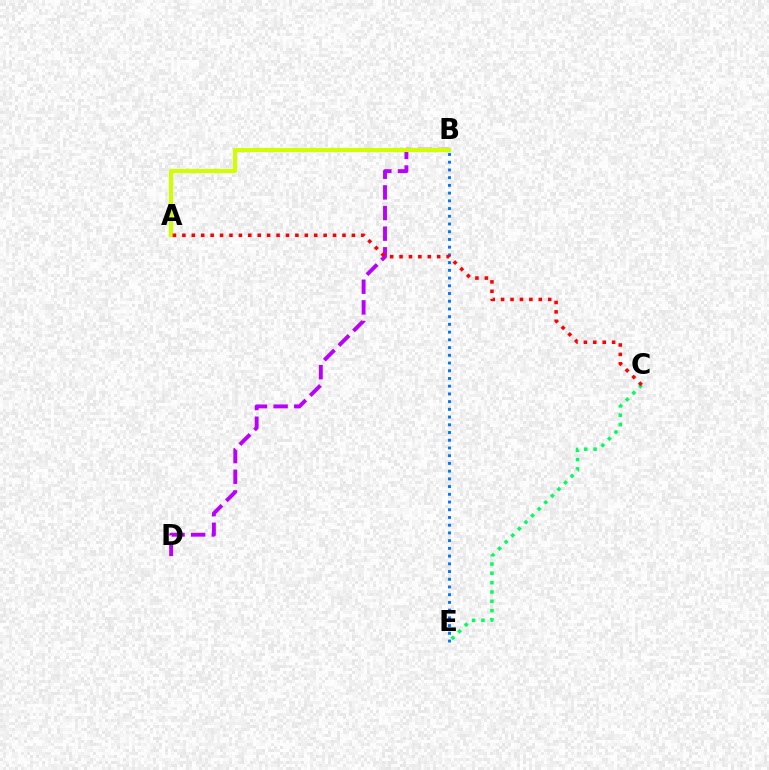{('B', 'D'): [{'color': '#b900ff', 'line_style': 'dashed', 'thickness': 2.8}], ('A', 'B'): [{'color': '#d1ff00', 'line_style': 'solid', 'thickness': 2.96}], ('C', 'E'): [{'color': '#00ff5c', 'line_style': 'dotted', 'thickness': 2.53}], ('B', 'E'): [{'color': '#0074ff', 'line_style': 'dotted', 'thickness': 2.1}], ('A', 'C'): [{'color': '#ff0000', 'line_style': 'dotted', 'thickness': 2.56}]}